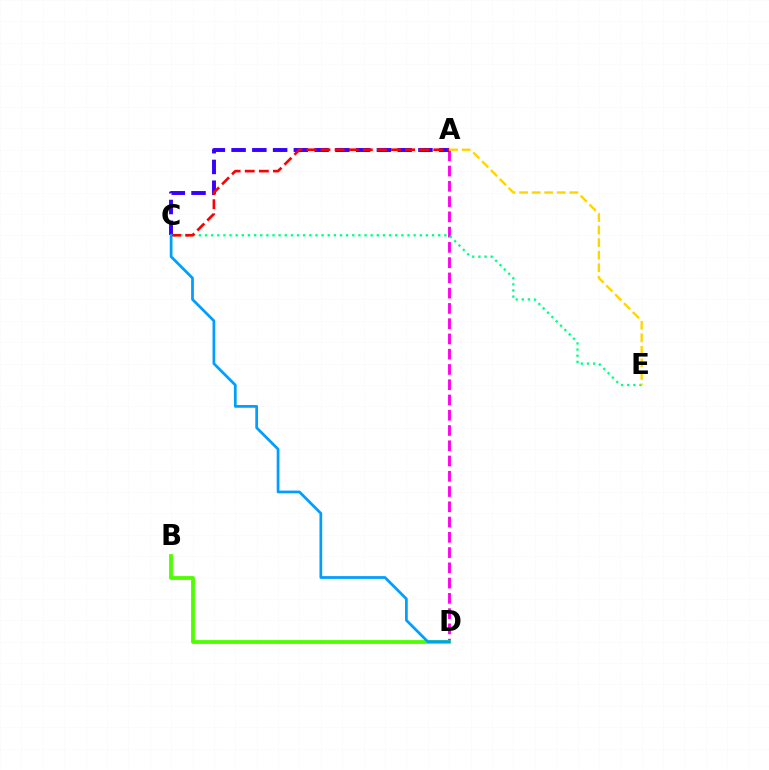{('A', 'D'): [{'color': '#ff00ed', 'line_style': 'dashed', 'thickness': 2.07}], ('B', 'D'): [{'color': '#4fff00', 'line_style': 'solid', 'thickness': 2.74}], ('C', 'E'): [{'color': '#00ff86', 'line_style': 'dotted', 'thickness': 1.67}], ('A', 'C'): [{'color': '#3700ff', 'line_style': 'dashed', 'thickness': 2.82}, {'color': '#ff0000', 'line_style': 'dashed', 'thickness': 1.92}], ('C', 'D'): [{'color': '#009eff', 'line_style': 'solid', 'thickness': 1.97}], ('A', 'E'): [{'color': '#ffd500', 'line_style': 'dashed', 'thickness': 1.7}]}